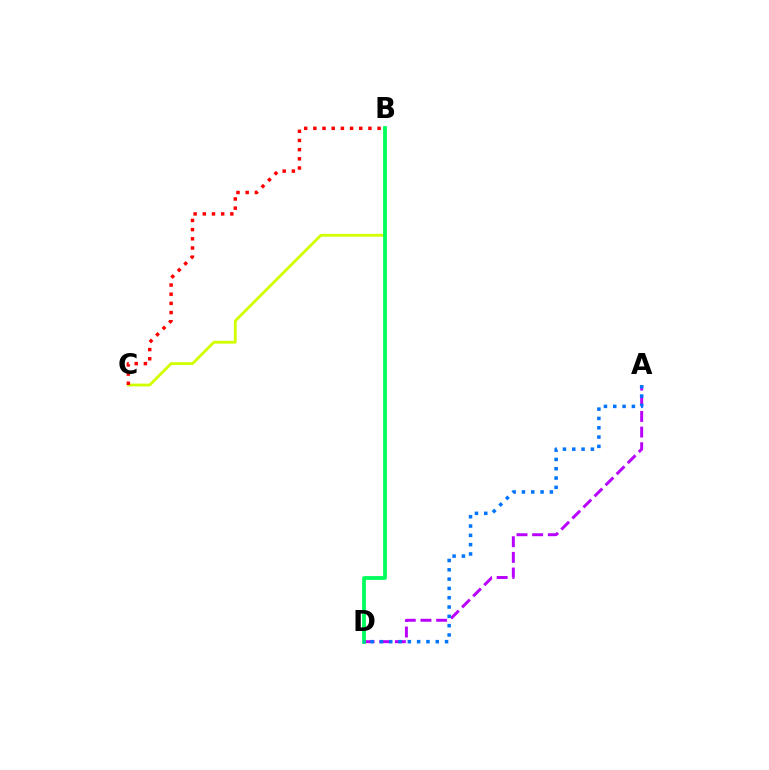{('A', 'D'): [{'color': '#b900ff', 'line_style': 'dashed', 'thickness': 2.13}, {'color': '#0074ff', 'line_style': 'dotted', 'thickness': 2.53}], ('B', 'C'): [{'color': '#d1ff00', 'line_style': 'solid', 'thickness': 2.04}, {'color': '#ff0000', 'line_style': 'dotted', 'thickness': 2.49}], ('B', 'D'): [{'color': '#00ff5c', 'line_style': 'solid', 'thickness': 2.72}]}